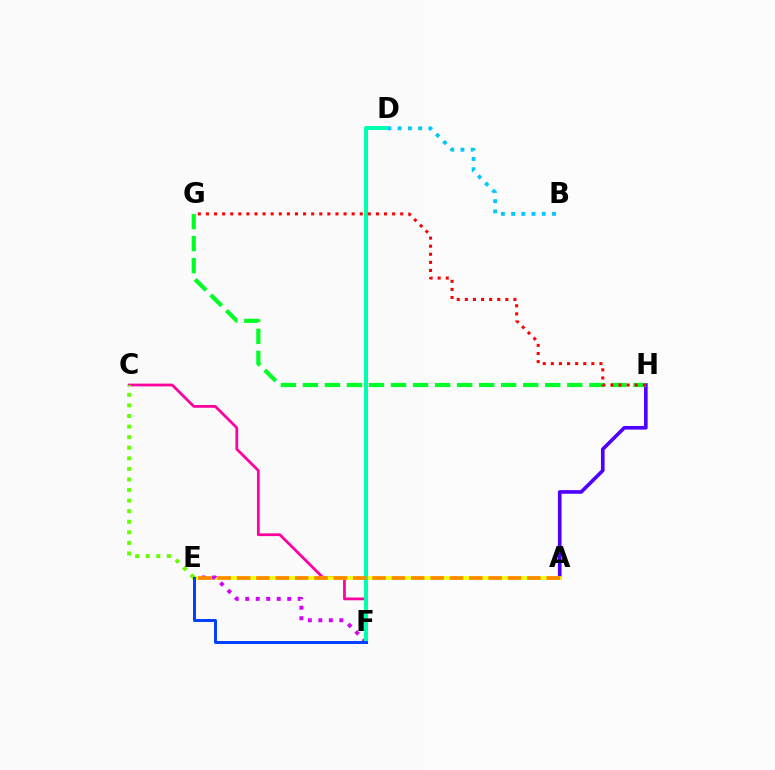{('A', 'H'): [{'color': '#4f00ff', 'line_style': 'solid', 'thickness': 2.62}], ('C', 'F'): [{'color': '#ff00a0', 'line_style': 'solid', 'thickness': 1.99}], ('A', 'E'): [{'color': '#eeff00', 'line_style': 'solid', 'thickness': 2.56}, {'color': '#ff8800', 'line_style': 'dashed', 'thickness': 2.63}], ('G', 'H'): [{'color': '#00ff27', 'line_style': 'dashed', 'thickness': 2.99}, {'color': '#ff0000', 'line_style': 'dotted', 'thickness': 2.2}], ('E', 'F'): [{'color': '#d600ff', 'line_style': 'dotted', 'thickness': 2.85}, {'color': '#003fff', 'line_style': 'solid', 'thickness': 2.13}], ('D', 'F'): [{'color': '#00ffaf', 'line_style': 'solid', 'thickness': 2.91}], ('C', 'E'): [{'color': '#66ff00', 'line_style': 'dotted', 'thickness': 2.87}], ('B', 'D'): [{'color': '#00c7ff', 'line_style': 'dotted', 'thickness': 2.78}]}